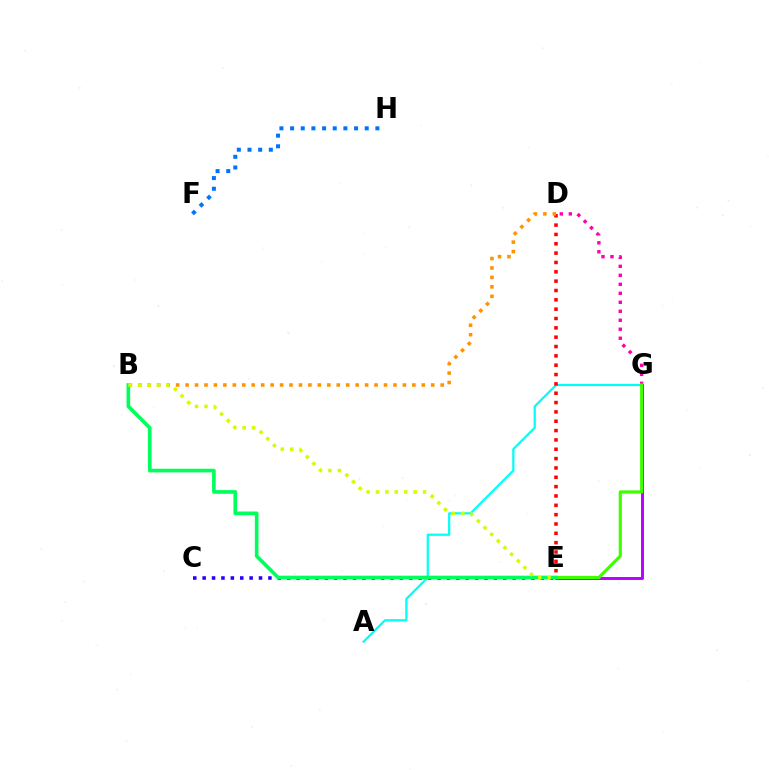{('C', 'E'): [{'color': '#2500ff', 'line_style': 'dotted', 'thickness': 2.55}], ('A', 'G'): [{'color': '#00fff6', 'line_style': 'solid', 'thickness': 1.6}], ('D', 'G'): [{'color': '#ff00ac', 'line_style': 'dotted', 'thickness': 2.44}], ('D', 'E'): [{'color': '#ff0000', 'line_style': 'dotted', 'thickness': 2.54}], ('B', 'D'): [{'color': '#ff9400', 'line_style': 'dotted', 'thickness': 2.57}], ('E', 'G'): [{'color': '#b900ff', 'line_style': 'solid', 'thickness': 2.11}, {'color': '#3dff00', 'line_style': 'solid', 'thickness': 2.27}], ('F', 'H'): [{'color': '#0074ff', 'line_style': 'dotted', 'thickness': 2.9}], ('B', 'E'): [{'color': '#00ff5c', 'line_style': 'solid', 'thickness': 2.63}, {'color': '#d1ff00', 'line_style': 'dotted', 'thickness': 2.56}]}